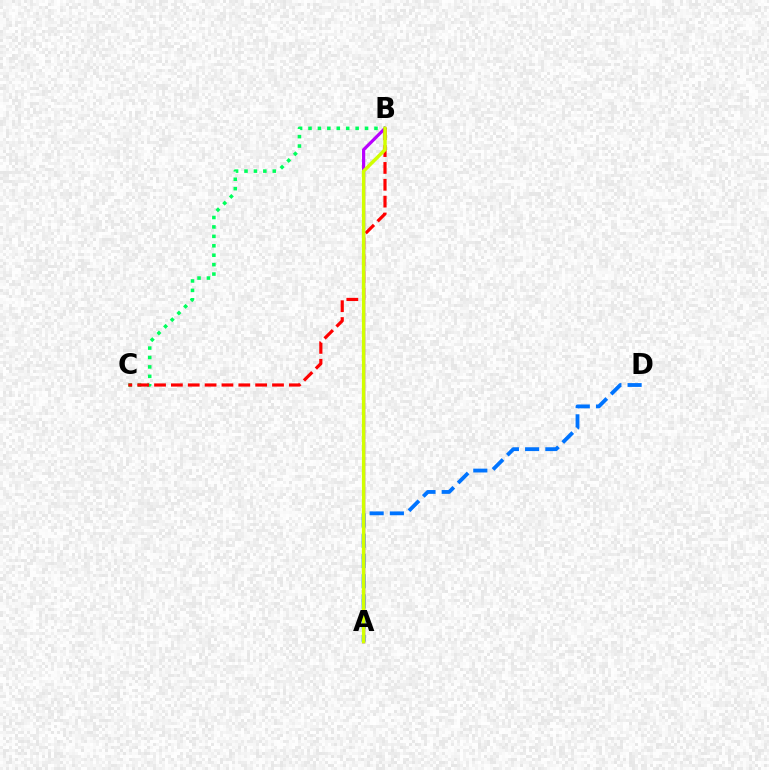{('A', 'D'): [{'color': '#0074ff', 'line_style': 'dashed', 'thickness': 2.75}], ('B', 'C'): [{'color': '#00ff5c', 'line_style': 'dotted', 'thickness': 2.56}, {'color': '#ff0000', 'line_style': 'dashed', 'thickness': 2.29}], ('A', 'B'): [{'color': '#b900ff', 'line_style': 'solid', 'thickness': 2.3}, {'color': '#d1ff00', 'line_style': 'solid', 'thickness': 2.48}]}